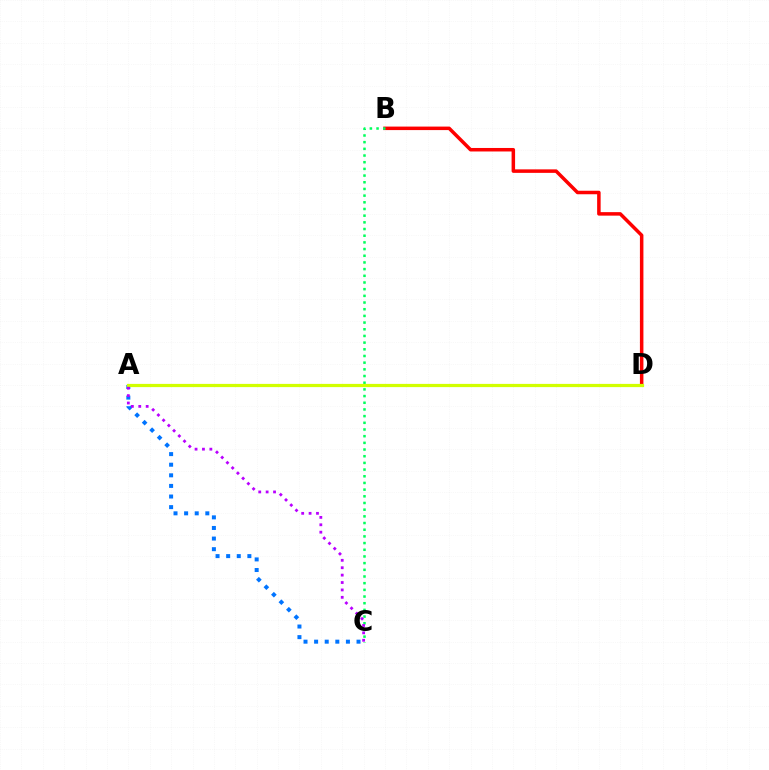{('B', 'D'): [{'color': '#ff0000', 'line_style': 'solid', 'thickness': 2.52}], ('A', 'C'): [{'color': '#0074ff', 'line_style': 'dotted', 'thickness': 2.88}, {'color': '#b900ff', 'line_style': 'dotted', 'thickness': 2.01}], ('B', 'C'): [{'color': '#00ff5c', 'line_style': 'dotted', 'thickness': 1.82}], ('A', 'D'): [{'color': '#d1ff00', 'line_style': 'solid', 'thickness': 2.32}]}